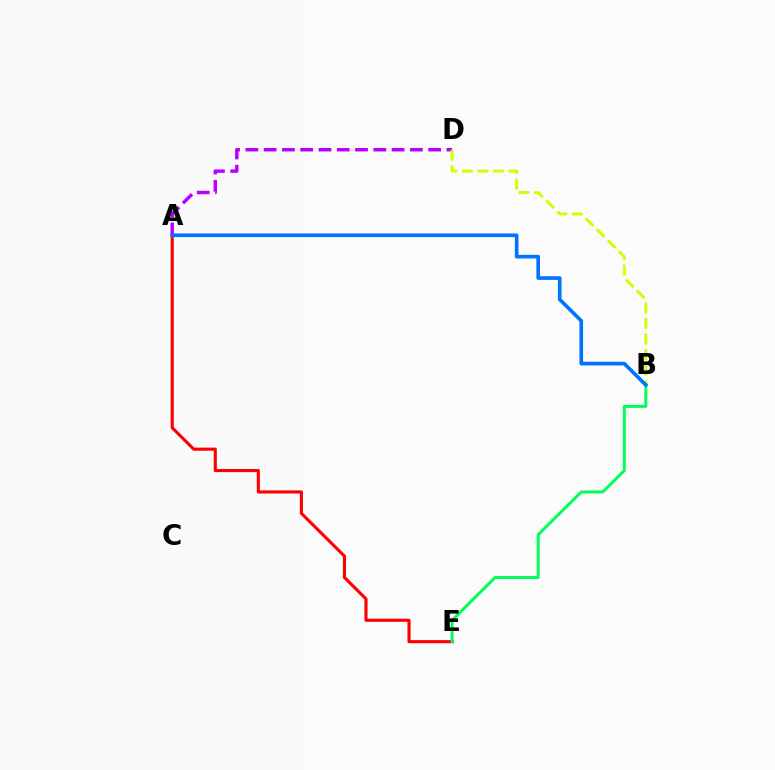{('A', 'D'): [{'color': '#b900ff', 'line_style': 'dashed', 'thickness': 2.48}], ('A', 'E'): [{'color': '#ff0000', 'line_style': 'solid', 'thickness': 2.24}], ('B', 'D'): [{'color': '#d1ff00', 'line_style': 'dashed', 'thickness': 2.12}], ('B', 'E'): [{'color': '#00ff5c', 'line_style': 'solid', 'thickness': 2.15}], ('A', 'B'): [{'color': '#0074ff', 'line_style': 'solid', 'thickness': 2.62}]}